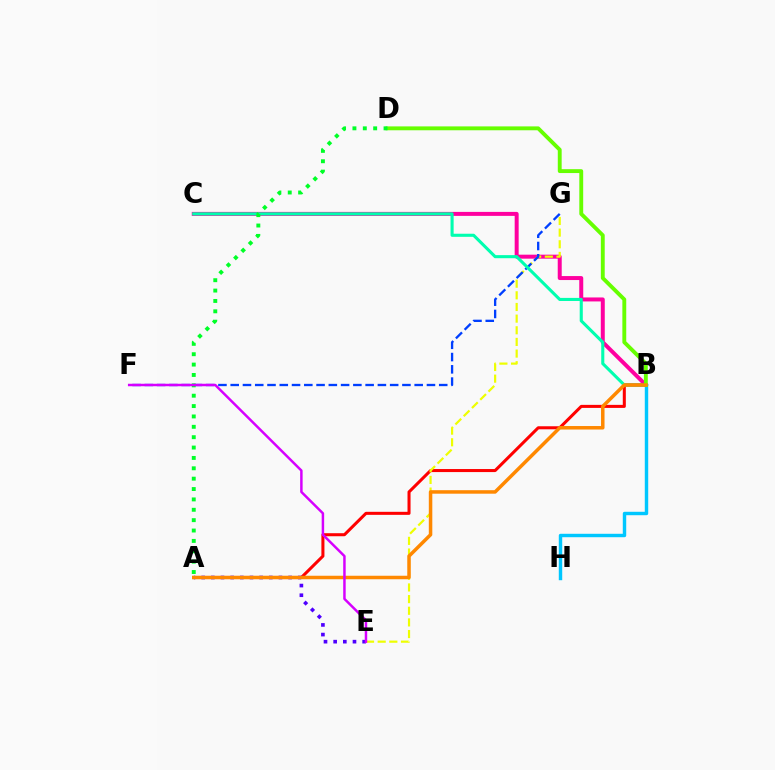{('B', 'C'): [{'color': '#ff00a0', 'line_style': 'solid', 'thickness': 2.87}, {'color': '#00ffaf', 'line_style': 'solid', 'thickness': 2.22}], ('A', 'B'): [{'color': '#ff0000', 'line_style': 'solid', 'thickness': 2.19}, {'color': '#ff8800', 'line_style': 'solid', 'thickness': 2.52}], ('E', 'G'): [{'color': '#eeff00', 'line_style': 'dashed', 'thickness': 1.58}], ('F', 'G'): [{'color': '#003fff', 'line_style': 'dashed', 'thickness': 1.67}], ('B', 'H'): [{'color': '#00c7ff', 'line_style': 'solid', 'thickness': 2.47}], ('B', 'D'): [{'color': '#66ff00', 'line_style': 'solid', 'thickness': 2.79}], ('A', 'E'): [{'color': '#4f00ff', 'line_style': 'dotted', 'thickness': 2.63}], ('A', 'D'): [{'color': '#00ff27', 'line_style': 'dotted', 'thickness': 2.82}], ('E', 'F'): [{'color': '#d600ff', 'line_style': 'solid', 'thickness': 1.78}]}